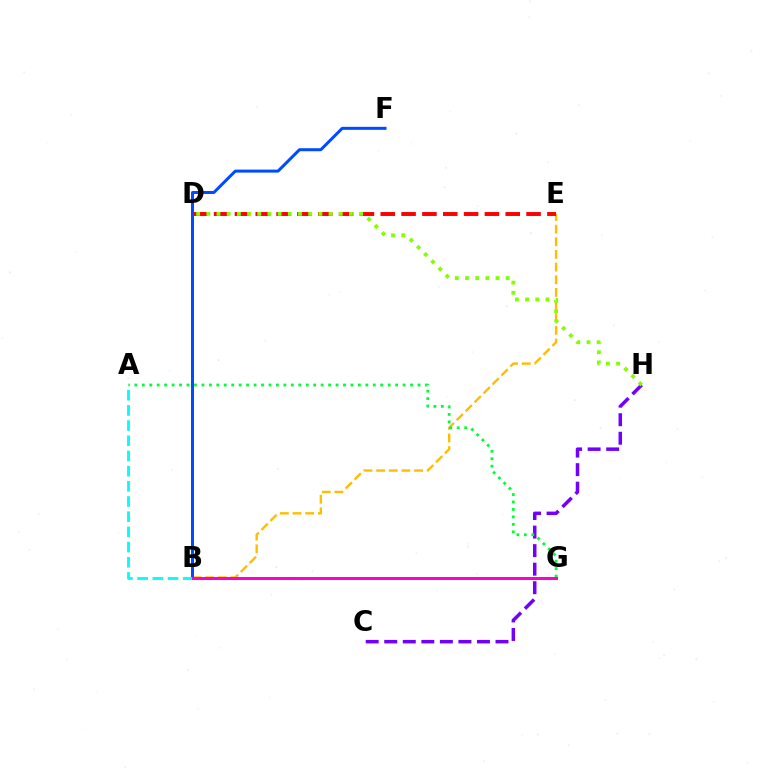{('B', 'E'): [{'color': '#ffbd00', 'line_style': 'dashed', 'thickness': 1.72}], ('B', 'F'): [{'color': '#004bff', 'line_style': 'solid', 'thickness': 2.16}], ('C', 'H'): [{'color': '#7200ff', 'line_style': 'dashed', 'thickness': 2.52}], ('A', 'G'): [{'color': '#00ff39', 'line_style': 'dotted', 'thickness': 2.02}], ('A', 'B'): [{'color': '#00fff6', 'line_style': 'dashed', 'thickness': 2.06}], ('B', 'G'): [{'color': '#ff00cf', 'line_style': 'solid', 'thickness': 2.15}], ('D', 'E'): [{'color': '#ff0000', 'line_style': 'dashed', 'thickness': 2.83}], ('D', 'H'): [{'color': '#84ff00', 'line_style': 'dotted', 'thickness': 2.77}]}